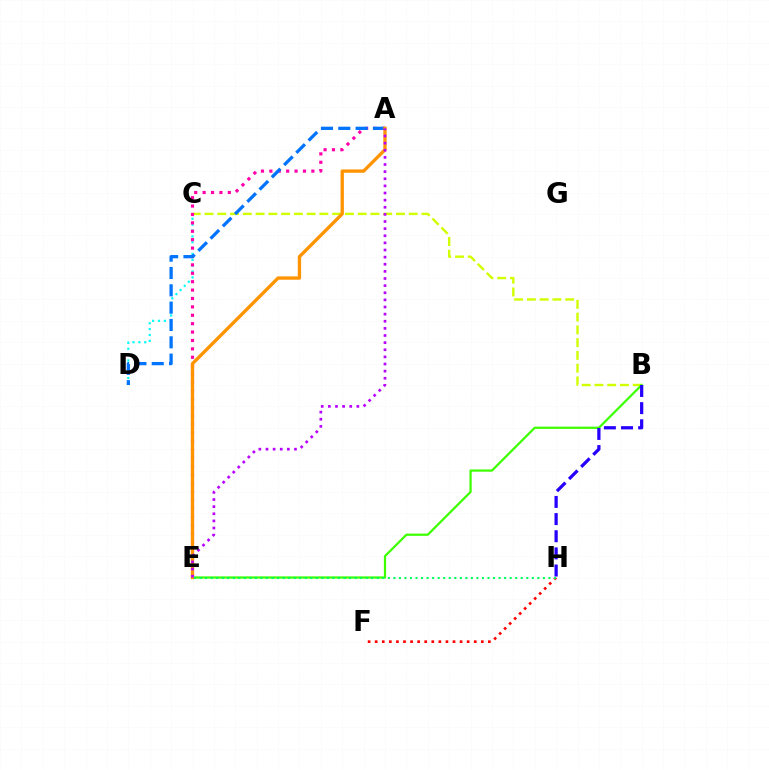{('C', 'D'): [{'color': '#00fff6', 'line_style': 'dotted', 'thickness': 1.59}], ('F', 'H'): [{'color': '#ff0000', 'line_style': 'dotted', 'thickness': 1.92}], ('B', 'C'): [{'color': '#d1ff00', 'line_style': 'dashed', 'thickness': 1.73}], ('A', 'E'): [{'color': '#ff00ac', 'line_style': 'dotted', 'thickness': 2.28}, {'color': '#ff9400', 'line_style': 'solid', 'thickness': 2.4}, {'color': '#b900ff', 'line_style': 'dotted', 'thickness': 1.94}], ('B', 'E'): [{'color': '#3dff00', 'line_style': 'solid', 'thickness': 1.61}], ('B', 'H'): [{'color': '#2500ff', 'line_style': 'dashed', 'thickness': 2.33}], ('A', 'D'): [{'color': '#0074ff', 'line_style': 'dashed', 'thickness': 2.35}], ('E', 'H'): [{'color': '#00ff5c', 'line_style': 'dotted', 'thickness': 1.5}]}